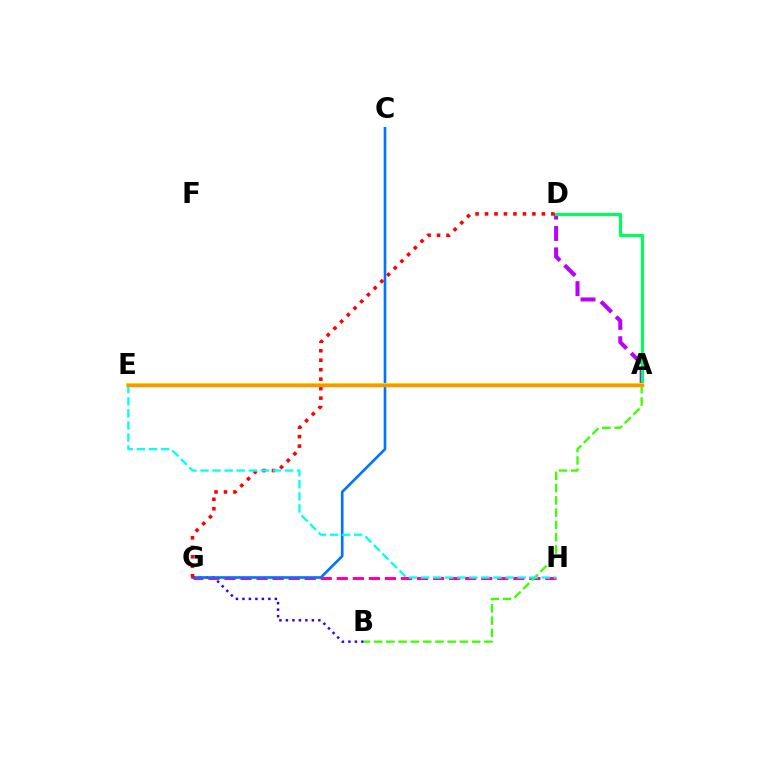{('A', 'D'): [{'color': '#b900ff', 'line_style': 'dashed', 'thickness': 2.9}, {'color': '#00ff5c', 'line_style': 'solid', 'thickness': 2.27}], ('B', 'G'): [{'color': '#2500ff', 'line_style': 'dotted', 'thickness': 1.76}], ('G', 'H'): [{'color': '#ff00ac', 'line_style': 'dashed', 'thickness': 2.18}], ('C', 'G'): [{'color': '#0074ff', 'line_style': 'solid', 'thickness': 1.9}], ('A', 'B'): [{'color': '#3dff00', 'line_style': 'dashed', 'thickness': 1.67}], ('A', 'E'): [{'color': '#d1ff00', 'line_style': 'solid', 'thickness': 2.93}, {'color': '#ff9400', 'line_style': 'solid', 'thickness': 2.47}], ('D', 'G'): [{'color': '#ff0000', 'line_style': 'dotted', 'thickness': 2.57}], ('E', 'H'): [{'color': '#00fff6', 'line_style': 'dashed', 'thickness': 1.64}]}